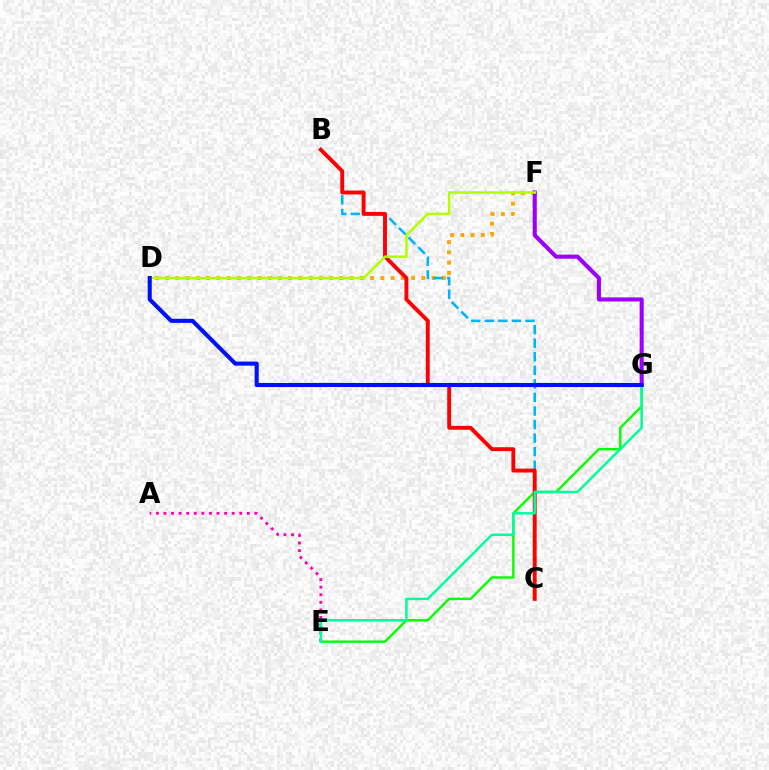{('E', 'G'): [{'color': '#08ff00', 'line_style': 'solid', 'thickness': 1.74}, {'color': '#00ff9d', 'line_style': 'solid', 'thickness': 1.81}], ('D', 'F'): [{'color': '#ffa500', 'line_style': 'dotted', 'thickness': 2.78}, {'color': '#b3ff00', 'line_style': 'solid', 'thickness': 1.83}], ('B', 'C'): [{'color': '#00b5ff', 'line_style': 'dashed', 'thickness': 1.84}, {'color': '#ff0000', 'line_style': 'solid', 'thickness': 2.8}], ('F', 'G'): [{'color': '#9b00ff', 'line_style': 'solid', 'thickness': 2.94}], ('A', 'E'): [{'color': '#ff00bd', 'line_style': 'dotted', 'thickness': 2.06}], ('D', 'G'): [{'color': '#0010ff', 'line_style': 'solid', 'thickness': 2.94}]}